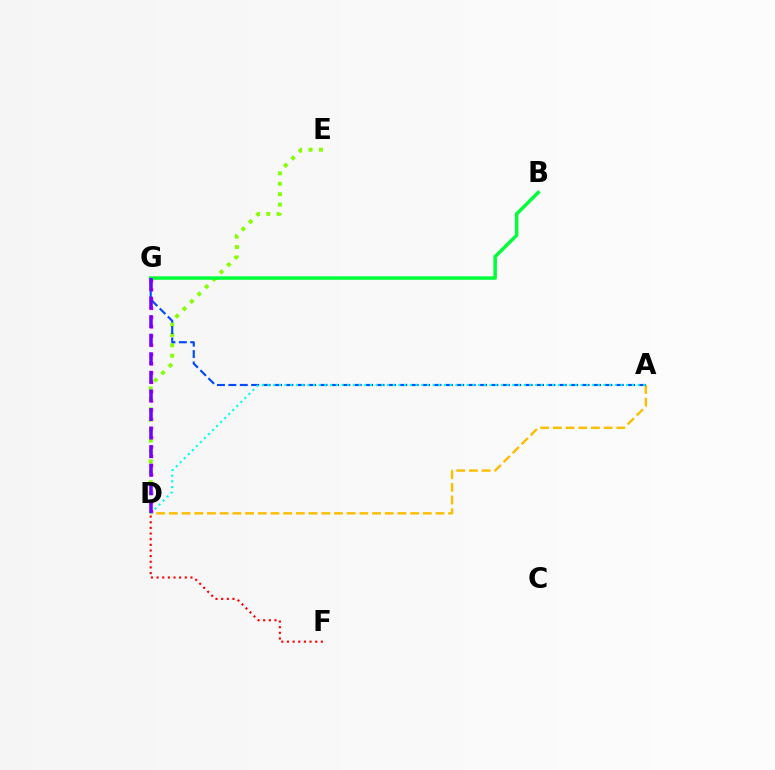{('D', 'G'): [{'color': '#ff00cf', 'line_style': 'dotted', 'thickness': 2.51}, {'color': '#7200ff', 'line_style': 'dashed', 'thickness': 2.52}], ('A', 'D'): [{'color': '#ffbd00', 'line_style': 'dashed', 'thickness': 1.72}, {'color': '#00fff6', 'line_style': 'dotted', 'thickness': 1.55}], ('D', 'E'): [{'color': '#84ff00', 'line_style': 'dotted', 'thickness': 2.83}], ('A', 'G'): [{'color': '#004bff', 'line_style': 'dashed', 'thickness': 1.55}], ('B', 'G'): [{'color': '#00ff39', 'line_style': 'solid', 'thickness': 2.5}], ('D', 'F'): [{'color': '#ff0000', 'line_style': 'dotted', 'thickness': 1.53}]}